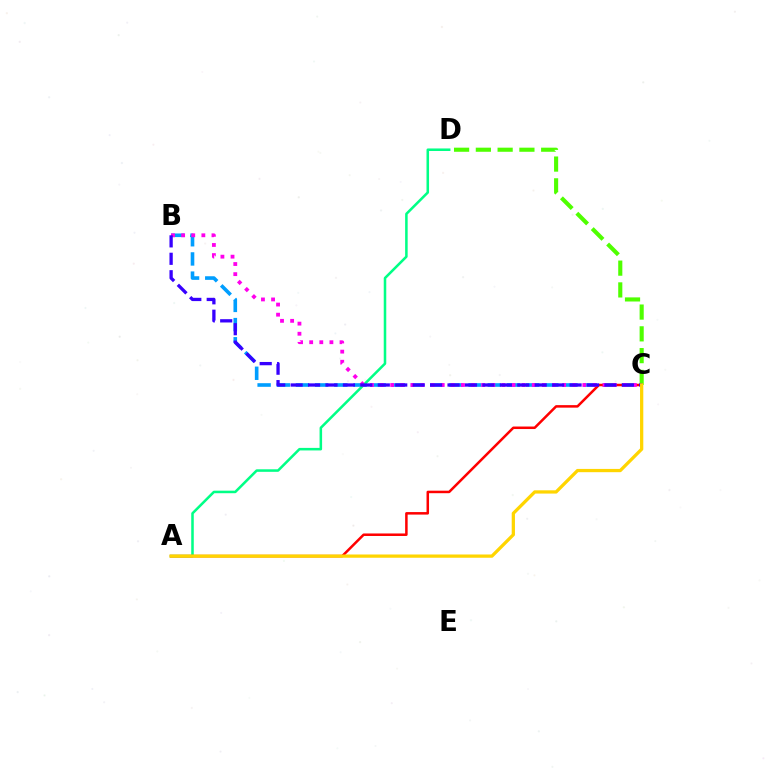{('C', 'D'): [{'color': '#4fff00', 'line_style': 'dashed', 'thickness': 2.96}], ('B', 'C'): [{'color': '#009eff', 'line_style': 'dashed', 'thickness': 2.61}, {'color': '#ff00ed', 'line_style': 'dotted', 'thickness': 2.75}, {'color': '#3700ff', 'line_style': 'dashed', 'thickness': 2.37}], ('A', 'D'): [{'color': '#00ff86', 'line_style': 'solid', 'thickness': 1.83}], ('A', 'C'): [{'color': '#ff0000', 'line_style': 'solid', 'thickness': 1.81}, {'color': '#ffd500', 'line_style': 'solid', 'thickness': 2.35}]}